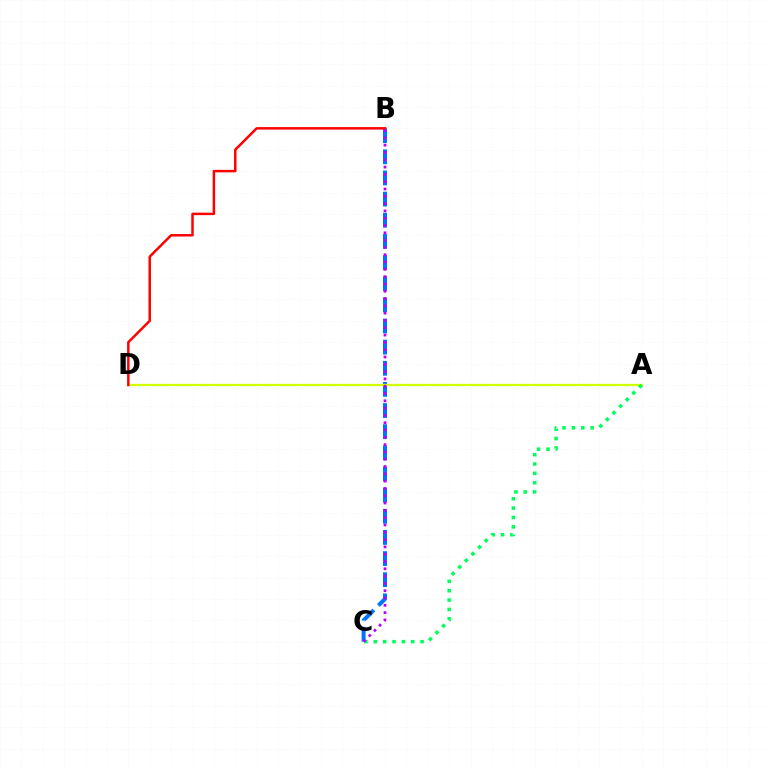{('B', 'C'): [{'color': '#0074ff', 'line_style': 'dashed', 'thickness': 2.87}, {'color': '#b900ff', 'line_style': 'dotted', 'thickness': 1.98}], ('A', 'D'): [{'color': '#d1ff00', 'line_style': 'solid', 'thickness': 1.64}], ('A', 'C'): [{'color': '#00ff5c', 'line_style': 'dotted', 'thickness': 2.54}], ('B', 'D'): [{'color': '#ff0000', 'line_style': 'solid', 'thickness': 1.79}]}